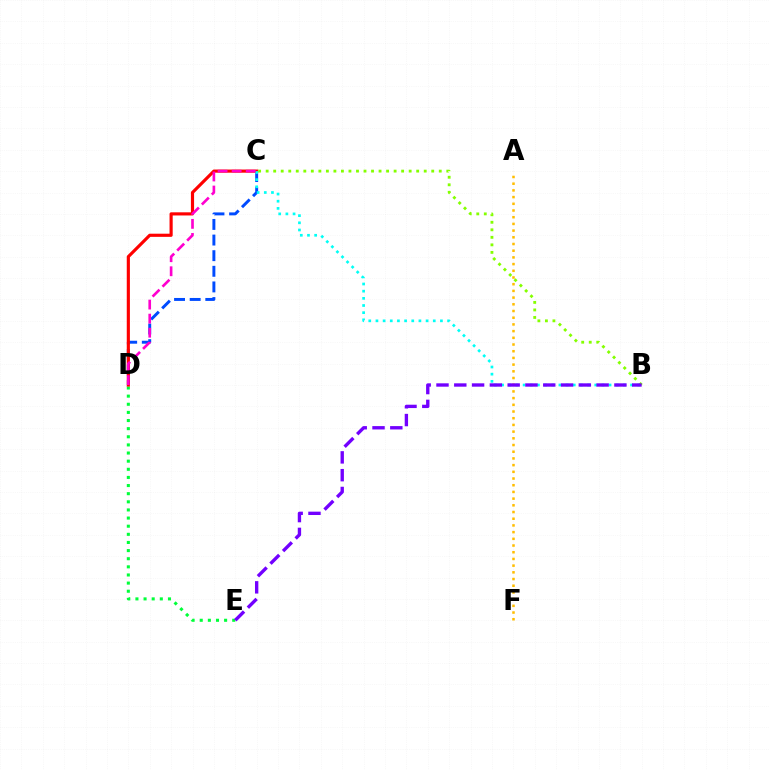{('C', 'D'): [{'color': '#004bff', 'line_style': 'dashed', 'thickness': 2.12}, {'color': '#ff0000', 'line_style': 'solid', 'thickness': 2.27}, {'color': '#ff00cf', 'line_style': 'dashed', 'thickness': 1.91}], ('D', 'E'): [{'color': '#00ff39', 'line_style': 'dotted', 'thickness': 2.21}], ('B', 'C'): [{'color': '#00fff6', 'line_style': 'dotted', 'thickness': 1.95}, {'color': '#84ff00', 'line_style': 'dotted', 'thickness': 2.04}], ('A', 'F'): [{'color': '#ffbd00', 'line_style': 'dotted', 'thickness': 1.82}], ('B', 'E'): [{'color': '#7200ff', 'line_style': 'dashed', 'thickness': 2.42}]}